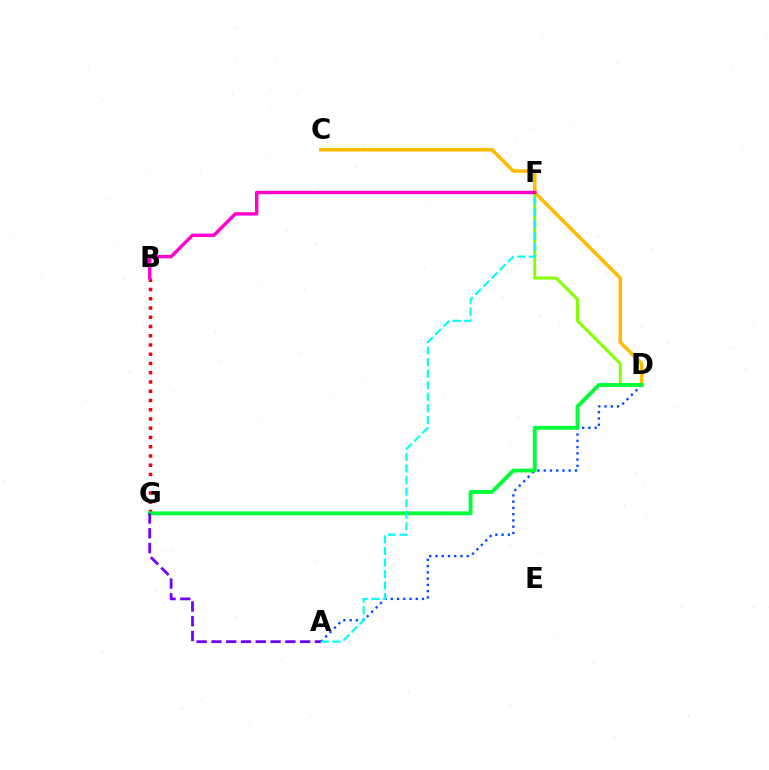{('C', 'D'): [{'color': '#ffbd00', 'line_style': 'solid', 'thickness': 2.56}], ('A', 'D'): [{'color': '#004bff', 'line_style': 'dotted', 'thickness': 1.7}], ('B', 'G'): [{'color': '#ff0000', 'line_style': 'dotted', 'thickness': 2.51}], ('D', 'F'): [{'color': '#84ff00', 'line_style': 'solid', 'thickness': 2.16}], ('D', 'G'): [{'color': '#00ff39', 'line_style': 'solid', 'thickness': 2.78}], ('A', 'F'): [{'color': '#00fff6', 'line_style': 'dashed', 'thickness': 1.57}], ('A', 'G'): [{'color': '#7200ff', 'line_style': 'dashed', 'thickness': 2.01}], ('B', 'F'): [{'color': '#ff00cf', 'line_style': 'solid', 'thickness': 2.46}]}